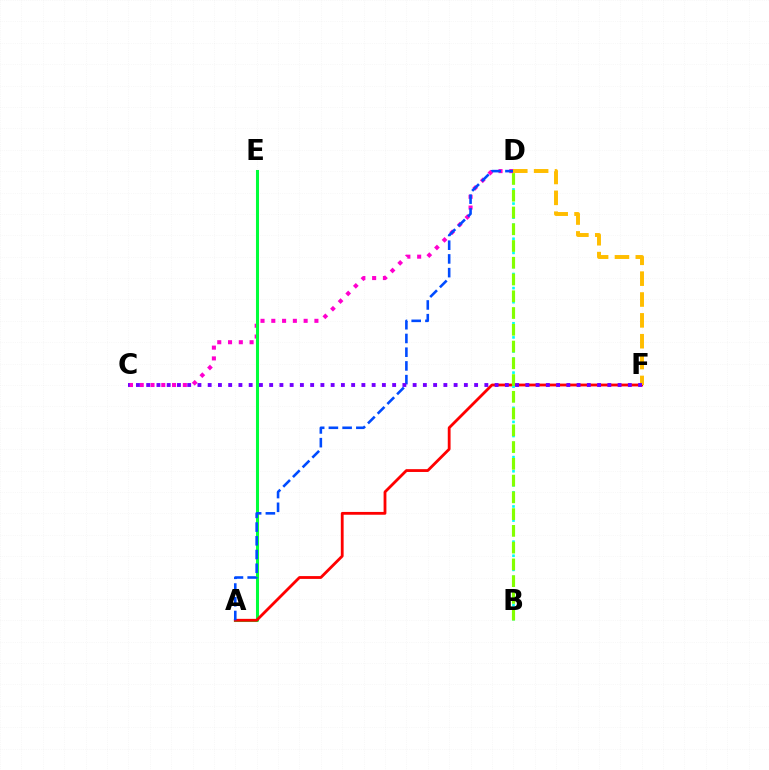{('C', 'D'): [{'color': '#ff00cf', 'line_style': 'dotted', 'thickness': 2.93}], ('A', 'E'): [{'color': '#00ff39', 'line_style': 'solid', 'thickness': 2.19}], ('A', 'F'): [{'color': '#ff0000', 'line_style': 'solid', 'thickness': 2.02}], ('A', 'D'): [{'color': '#004bff', 'line_style': 'dashed', 'thickness': 1.86}], ('D', 'F'): [{'color': '#ffbd00', 'line_style': 'dashed', 'thickness': 2.83}], ('B', 'D'): [{'color': '#00fff6', 'line_style': 'dotted', 'thickness': 1.91}, {'color': '#84ff00', 'line_style': 'dashed', 'thickness': 2.28}], ('C', 'F'): [{'color': '#7200ff', 'line_style': 'dotted', 'thickness': 2.78}]}